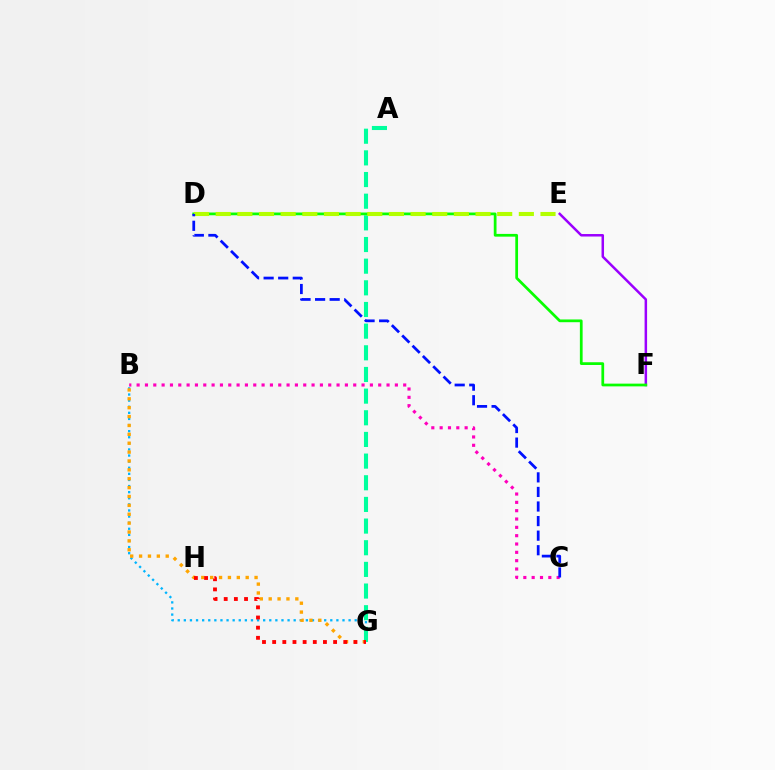{('B', 'G'): [{'color': '#00b5ff', 'line_style': 'dotted', 'thickness': 1.66}, {'color': '#ffa500', 'line_style': 'dotted', 'thickness': 2.41}], ('A', 'G'): [{'color': '#00ff9d', 'line_style': 'dashed', 'thickness': 2.94}], ('G', 'H'): [{'color': '#ff0000', 'line_style': 'dotted', 'thickness': 2.76}], ('B', 'C'): [{'color': '#ff00bd', 'line_style': 'dotted', 'thickness': 2.26}], ('E', 'F'): [{'color': '#9b00ff', 'line_style': 'solid', 'thickness': 1.8}], ('D', 'F'): [{'color': '#08ff00', 'line_style': 'solid', 'thickness': 1.97}], ('D', 'E'): [{'color': '#b3ff00', 'line_style': 'dashed', 'thickness': 2.94}], ('C', 'D'): [{'color': '#0010ff', 'line_style': 'dashed', 'thickness': 1.98}]}